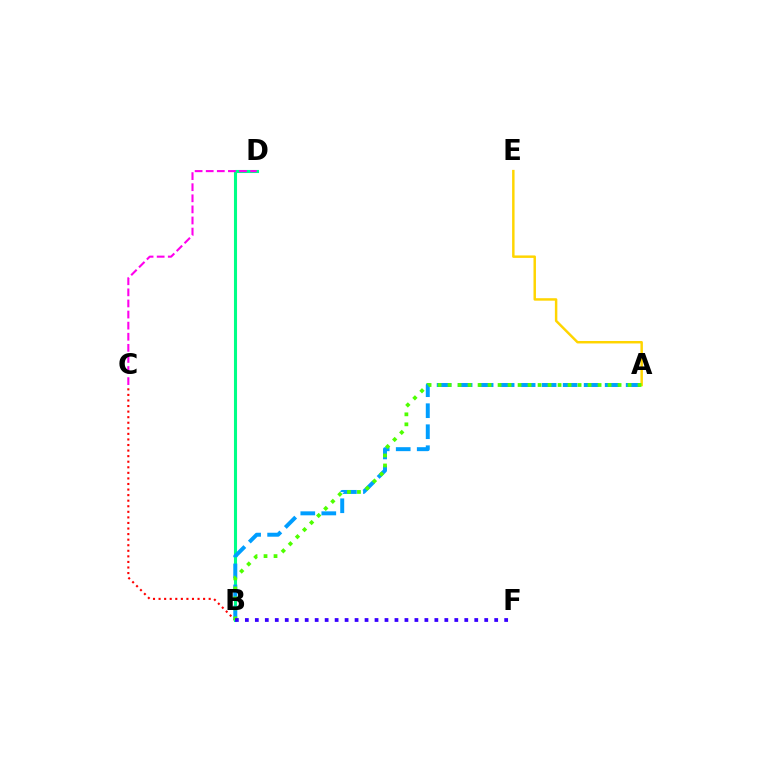{('B', 'C'): [{'color': '#ff0000', 'line_style': 'dotted', 'thickness': 1.51}], ('B', 'D'): [{'color': '#00ff86', 'line_style': 'solid', 'thickness': 2.22}], ('A', 'E'): [{'color': '#ffd500', 'line_style': 'solid', 'thickness': 1.77}], ('A', 'B'): [{'color': '#009eff', 'line_style': 'dashed', 'thickness': 2.85}, {'color': '#4fff00', 'line_style': 'dotted', 'thickness': 2.72}], ('C', 'D'): [{'color': '#ff00ed', 'line_style': 'dashed', 'thickness': 1.51}], ('B', 'F'): [{'color': '#3700ff', 'line_style': 'dotted', 'thickness': 2.71}]}